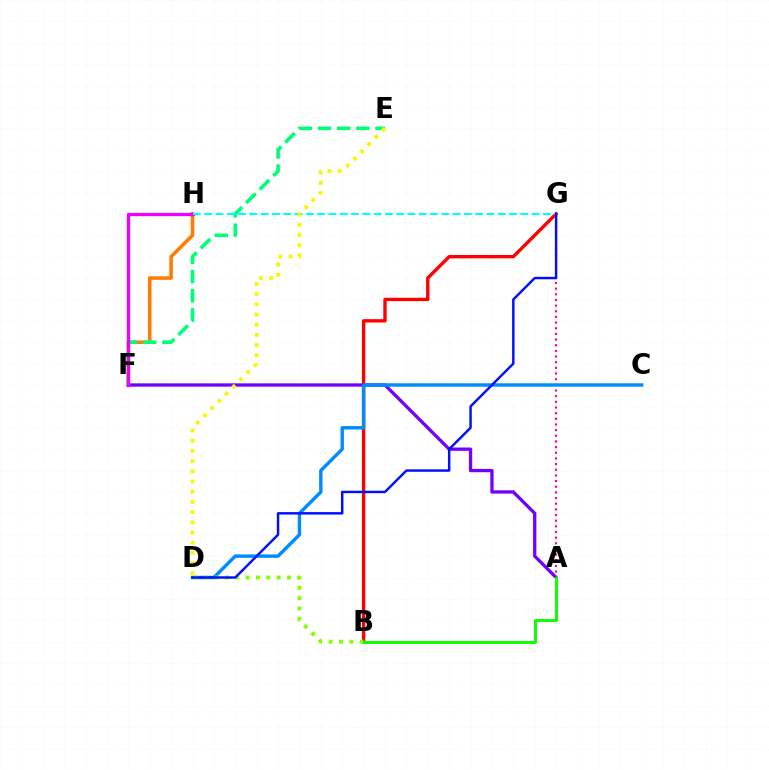{('F', 'H'): [{'color': '#ff7c00', 'line_style': 'solid', 'thickness': 2.57}, {'color': '#ee00ff', 'line_style': 'solid', 'thickness': 2.37}], ('B', 'G'): [{'color': '#ff0000', 'line_style': 'solid', 'thickness': 2.42}], ('A', 'F'): [{'color': '#7200ff', 'line_style': 'solid', 'thickness': 2.38}], ('E', 'F'): [{'color': '#00ff74', 'line_style': 'dashed', 'thickness': 2.6}], ('A', 'G'): [{'color': '#ff0094', 'line_style': 'dotted', 'thickness': 1.54}], ('C', 'D'): [{'color': '#008cff', 'line_style': 'solid', 'thickness': 2.46}], ('B', 'D'): [{'color': '#84ff00', 'line_style': 'dotted', 'thickness': 2.81}], ('G', 'H'): [{'color': '#00fff6', 'line_style': 'dashed', 'thickness': 1.53}], ('D', 'G'): [{'color': '#0010ff', 'line_style': 'solid', 'thickness': 1.77}], ('D', 'E'): [{'color': '#fcf500', 'line_style': 'dotted', 'thickness': 2.77}], ('A', 'B'): [{'color': '#08ff00', 'line_style': 'solid', 'thickness': 2.08}]}